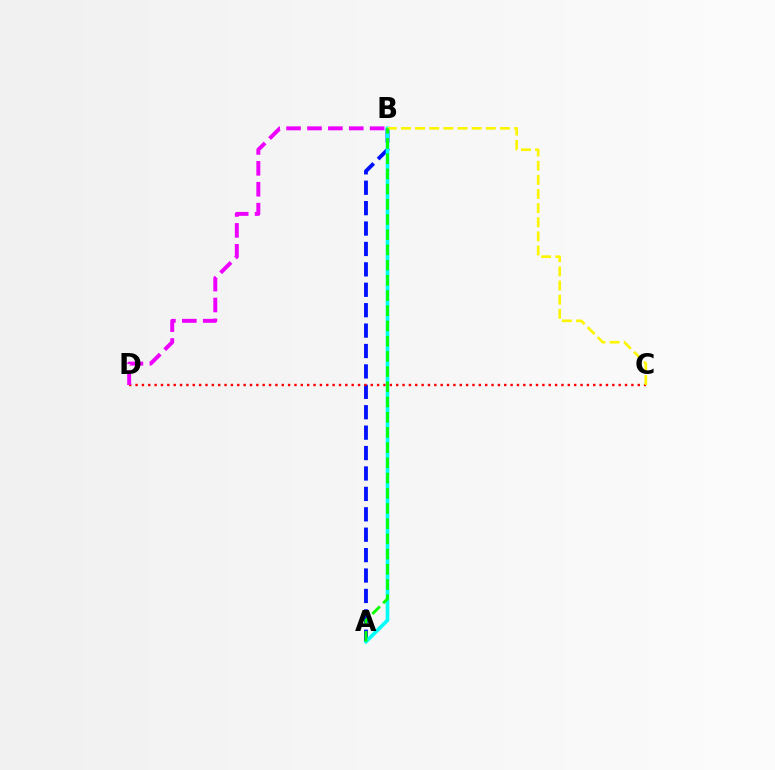{('A', 'B'): [{'color': '#0010ff', 'line_style': 'dashed', 'thickness': 2.77}, {'color': '#00fff6', 'line_style': 'solid', 'thickness': 2.63}, {'color': '#08ff00', 'line_style': 'dashed', 'thickness': 2.07}], ('C', 'D'): [{'color': '#ff0000', 'line_style': 'dotted', 'thickness': 1.73}], ('B', 'C'): [{'color': '#fcf500', 'line_style': 'dashed', 'thickness': 1.92}], ('B', 'D'): [{'color': '#ee00ff', 'line_style': 'dashed', 'thickness': 2.84}]}